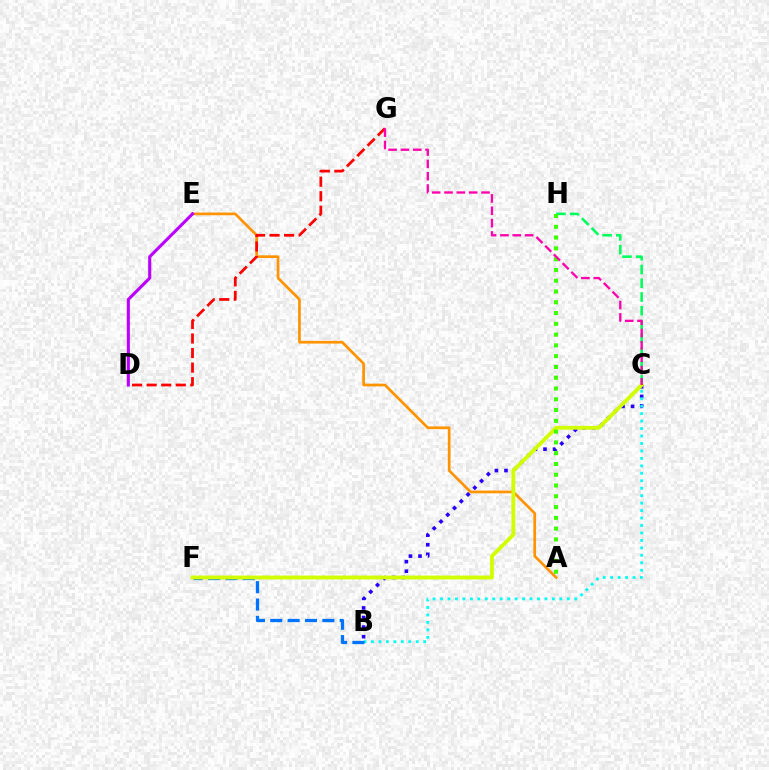{('B', 'C'): [{'color': '#2500ff', 'line_style': 'dotted', 'thickness': 2.6}, {'color': '#00fff6', 'line_style': 'dotted', 'thickness': 2.03}], ('B', 'F'): [{'color': '#0074ff', 'line_style': 'dashed', 'thickness': 2.36}], ('A', 'E'): [{'color': '#ff9400', 'line_style': 'solid', 'thickness': 1.94}], ('C', 'H'): [{'color': '#00ff5c', 'line_style': 'dashed', 'thickness': 1.87}], ('D', 'G'): [{'color': '#ff0000', 'line_style': 'dashed', 'thickness': 1.98}], ('C', 'F'): [{'color': '#d1ff00', 'line_style': 'solid', 'thickness': 2.77}], ('A', 'H'): [{'color': '#3dff00', 'line_style': 'dotted', 'thickness': 2.93}], ('C', 'G'): [{'color': '#ff00ac', 'line_style': 'dashed', 'thickness': 1.68}], ('D', 'E'): [{'color': '#b900ff', 'line_style': 'solid', 'thickness': 2.22}]}